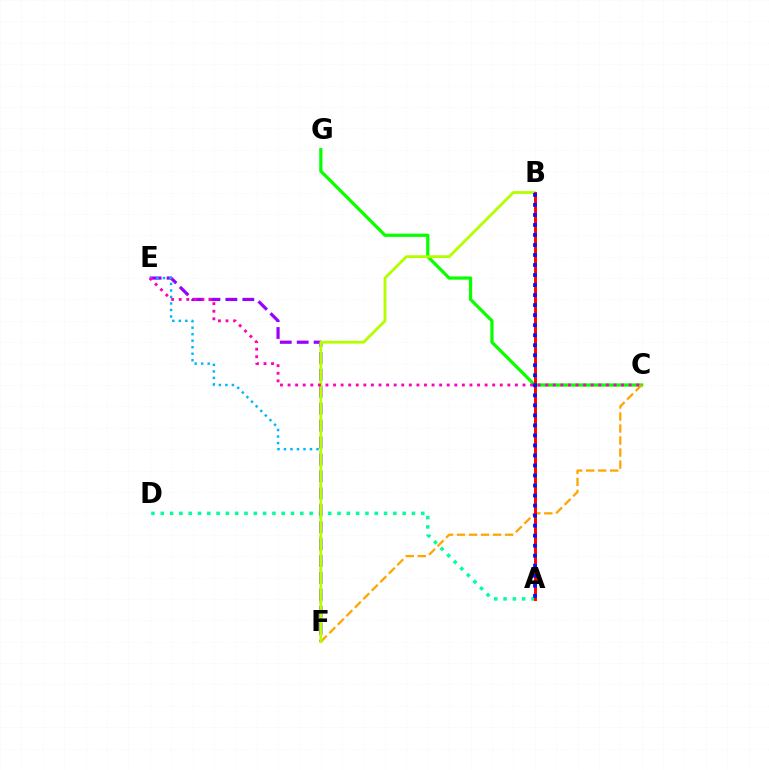{('C', 'G'): [{'color': '#08ff00', 'line_style': 'solid', 'thickness': 2.32}], ('A', 'D'): [{'color': '#00ff9d', 'line_style': 'dotted', 'thickness': 2.53}], ('E', 'F'): [{'color': '#9b00ff', 'line_style': 'dashed', 'thickness': 2.3}, {'color': '#00b5ff', 'line_style': 'dotted', 'thickness': 1.77}], ('C', 'F'): [{'color': '#ffa500', 'line_style': 'dashed', 'thickness': 1.63}], ('B', 'F'): [{'color': '#b3ff00', 'line_style': 'solid', 'thickness': 2.04}], ('A', 'B'): [{'color': '#ff0000', 'line_style': 'solid', 'thickness': 2.11}, {'color': '#0010ff', 'line_style': 'dotted', 'thickness': 2.72}], ('C', 'E'): [{'color': '#ff00bd', 'line_style': 'dotted', 'thickness': 2.06}]}